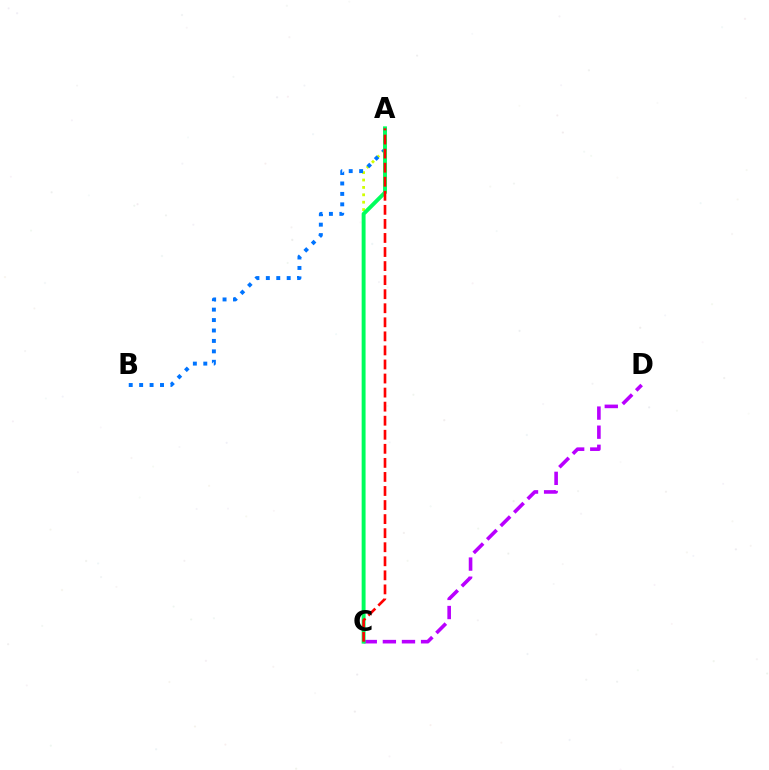{('A', 'C'): [{'color': '#d1ff00', 'line_style': 'dotted', 'thickness': 2.01}, {'color': '#00ff5c', 'line_style': 'solid', 'thickness': 2.82}, {'color': '#ff0000', 'line_style': 'dashed', 'thickness': 1.91}], ('A', 'B'): [{'color': '#0074ff', 'line_style': 'dotted', 'thickness': 2.83}], ('C', 'D'): [{'color': '#b900ff', 'line_style': 'dashed', 'thickness': 2.59}]}